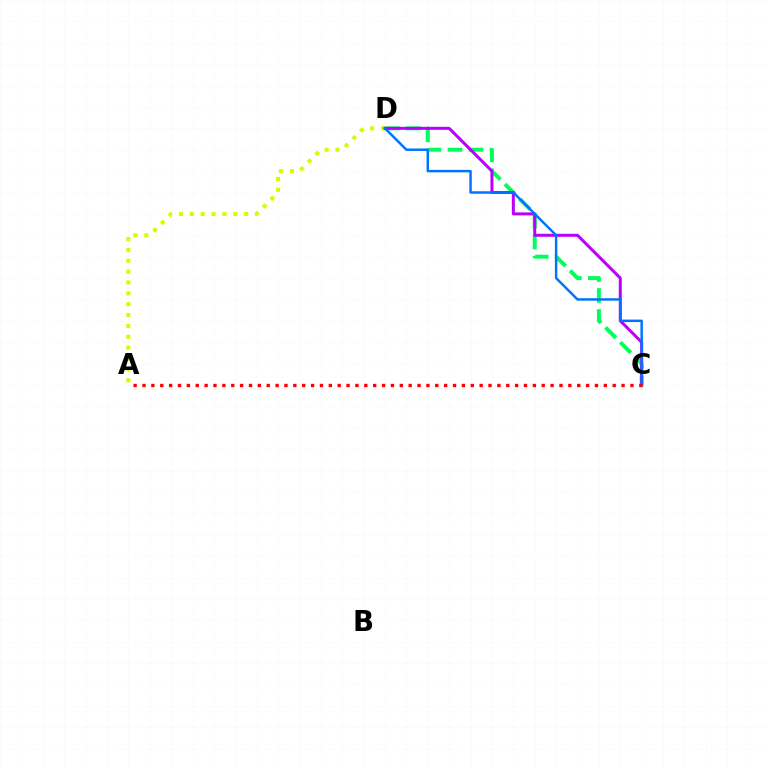{('A', 'D'): [{'color': '#d1ff00', 'line_style': 'dotted', 'thickness': 2.95}], ('C', 'D'): [{'color': '#00ff5c', 'line_style': 'dashed', 'thickness': 2.85}, {'color': '#b900ff', 'line_style': 'solid', 'thickness': 2.16}, {'color': '#0074ff', 'line_style': 'solid', 'thickness': 1.78}], ('A', 'C'): [{'color': '#ff0000', 'line_style': 'dotted', 'thickness': 2.41}]}